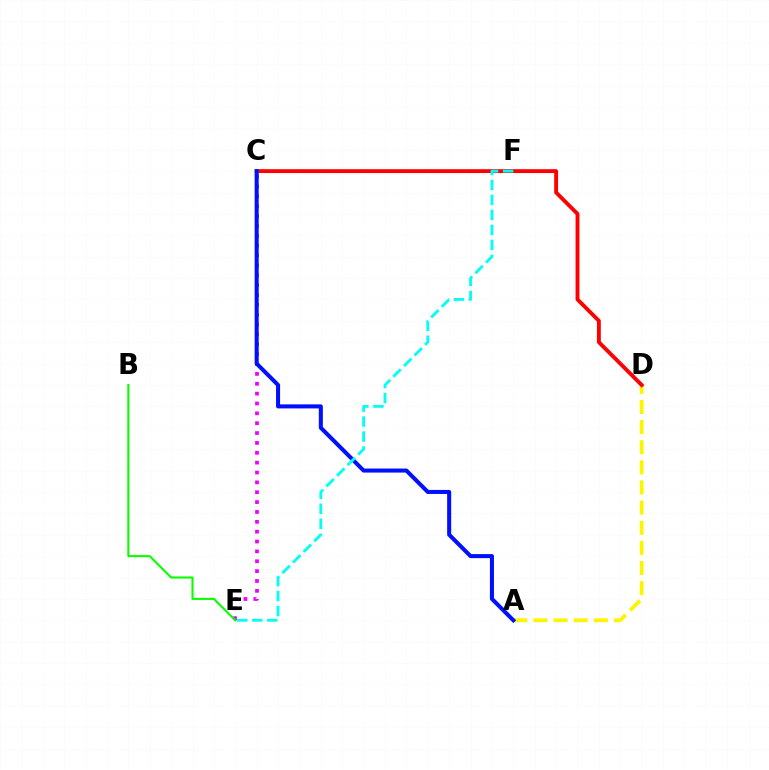{('A', 'D'): [{'color': '#fcf500', 'line_style': 'dashed', 'thickness': 2.73}], ('C', 'E'): [{'color': '#ee00ff', 'line_style': 'dotted', 'thickness': 2.68}], ('C', 'D'): [{'color': '#ff0000', 'line_style': 'solid', 'thickness': 2.78}], ('B', 'E'): [{'color': '#08ff00', 'line_style': 'solid', 'thickness': 1.51}], ('A', 'C'): [{'color': '#0010ff', 'line_style': 'solid', 'thickness': 2.91}], ('E', 'F'): [{'color': '#00fff6', 'line_style': 'dashed', 'thickness': 2.04}]}